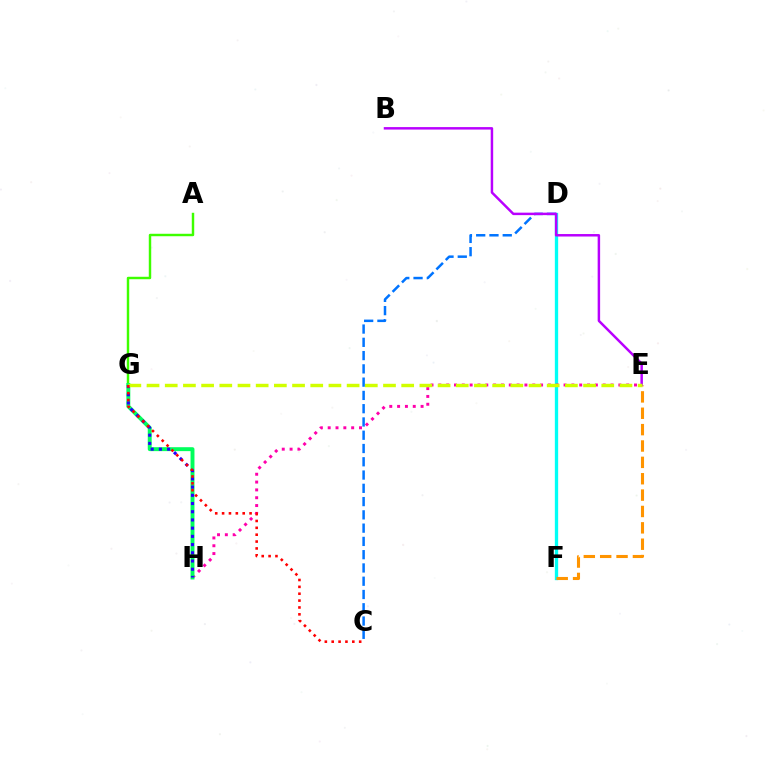{('D', 'F'): [{'color': '#00fff6', 'line_style': 'solid', 'thickness': 2.39}], ('E', 'H'): [{'color': '#ff00ac', 'line_style': 'dotted', 'thickness': 2.13}], ('A', 'G'): [{'color': '#3dff00', 'line_style': 'solid', 'thickness': 1.76}], ('G', 'H'): [{'color': '#00ff5c', 'line_style': 'solid', 'thickness': 2.83}, {'color': '#2500ff', 'line_style': 'dotted', 'thickness': 2.23}], ('E', 'F'): [{'color': '#ff9400', 'line_style': 'dashed', 'thickness': 2.22}], ('C', 'D'): [{'color': '#0074ff', 'line_style': 'dashed', 'thickness': 1.8}], ('B', 'E'): [{'color': '#b900ff', 'line_style': 'solid', 'thickness': 1.78}], ('E', 'G'): [{'color': '#d1ff00', 'line_style': 'dashed', 'thickness': 2.47}], ('C', 'G'): [{'color': '#ff0000', 'line_style': 'dotted', 'thickness': 1.87}]}